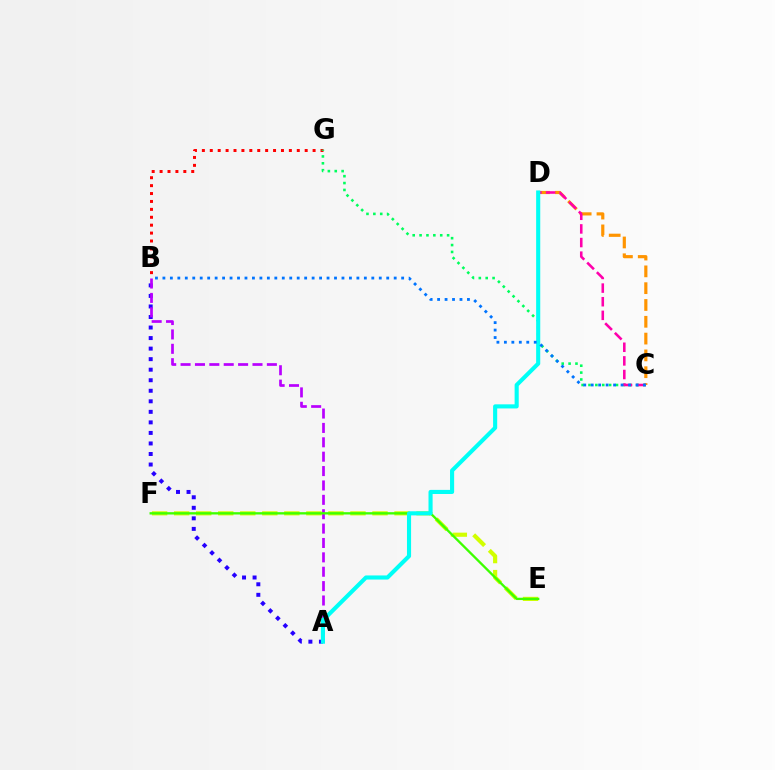{('A', 'B'): [{'color': '#2500ff', 'line_style': 'dotted', 'thickness': 2.86}, {'color': '#b900ff', 'line_style': 'dashed', 'thickness': 1.95}], ('E', 'F'): [{'color': '#d1ff00', 'line_style': 'dashed', 'thickness': 2.99}, {'color': '#3dff00', 'line_style': 'solid', 'thickness': 1.67}], ('B', 'G'): [{'color': '#ff0000', 'line_style': 'dotted', 'thickness': 2.15}], ('C', 'D'): [{'color': '#ff9400', 'line_style': 'dashed', 'thickness': 2.28}, {'color': '#ff00ac', 'line_style': 'dashed', 'thickness': 1.85}], ('C', 'G'): [{'color': '#00ff5c', 'line_style': 'dotted', 'thickness': 1.87}], ('A', 'D'): [{'color': '#00fff6', 'line_style': 'solid', 'thickness': 2.95}], ('B', 'C'): [{'color': '#0074ff', 'line_style': 'dotted', 'thickness': 2.03}]}